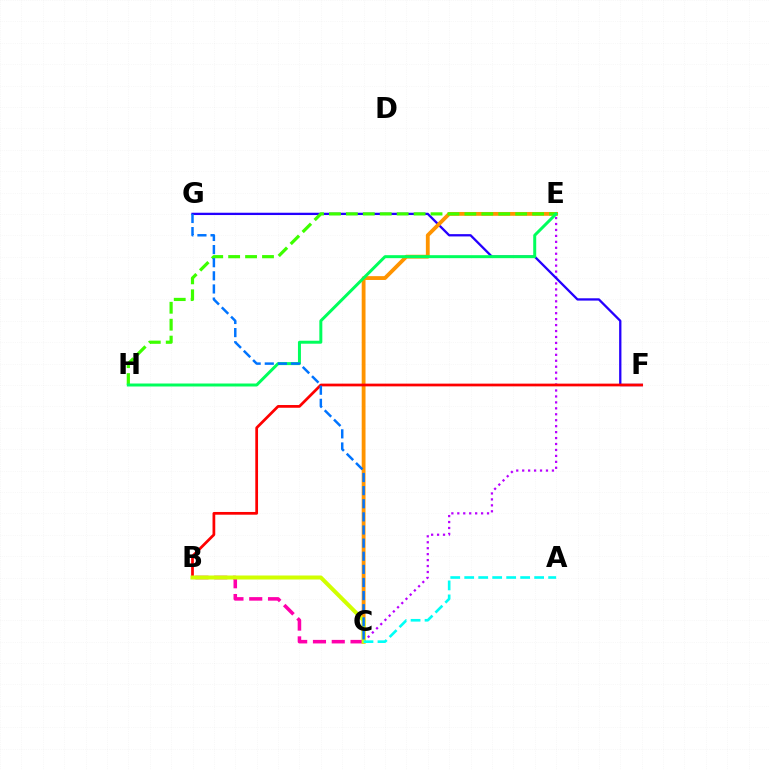{('C', 'E'): [{'color': '#b900ff', 'line_style': 'dotted', 'thickness': 1.62}, {'color': '#ff9400', 'line_style': 'solid', 'thickness': 2.75}], ('F', 'G'): [{'color': '#2500ff', 'line_style': 'solid', 'thickness': 1.66}], ('B', 'C'): [{'color': '#ff00ac', 'line_style': 'dashed', 'thickness': 2.55}, {'color': '#d1ff00', 'line_style': 'solid', 'thickness': 2.88}], ('E', 'H'): [{'color': '#3dff00', 'line_style': 'dashed', 'thickness': 2.3}, {'color': '#00ff5c', 'line_style': 'solid', 'thickness': 2.15}], ('B', 'F'): [{'color': '#ff0000', 'line_style': 'solid', 'thickness': 1.97}], ('C', 'G'): [{'color': '#0074ff', 'line_style': 'dashed', 'thickness': 1.78}], ('A', 'C'): [{'color': '#00fff6', 'line_style': 'dashed', 'thickness': 1.9}]}